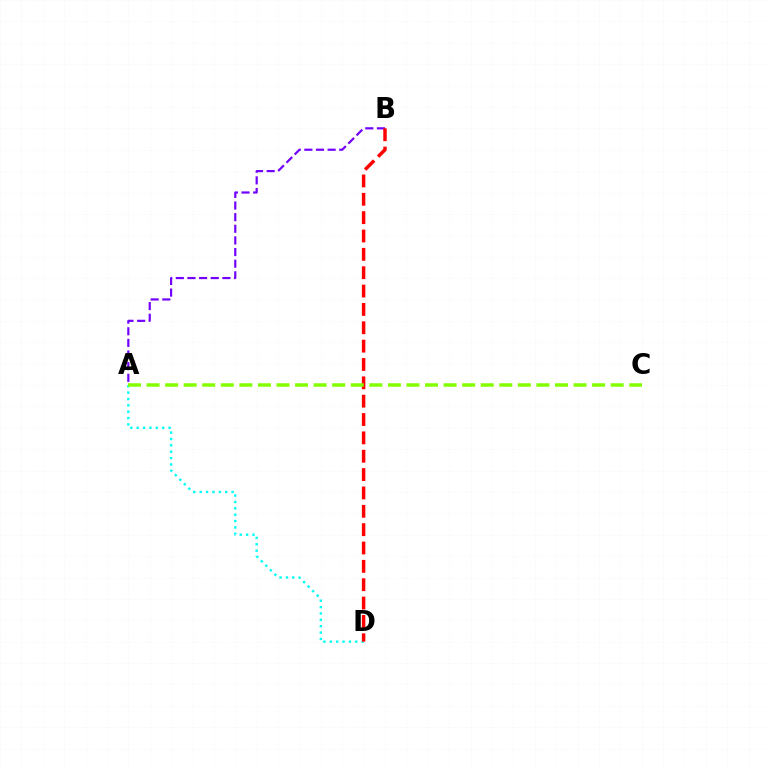{('A', 'B'): [{'color': '#7200ff', 'line_style': 'dashed', 'thickness': 1.58}], ('A', 'D'): [{'color': '#00fff6', 'line_style': 'dotted', 'thickness': 1.73}], ('B', 'D'): [{'color': '#ff0000', 'line_style': 'dashed', 'thickness': 2.49}], ('A', 'C'): [{'color': '#84ff00', 'line_style': 'dashed', 'thickness': 2.52}]}